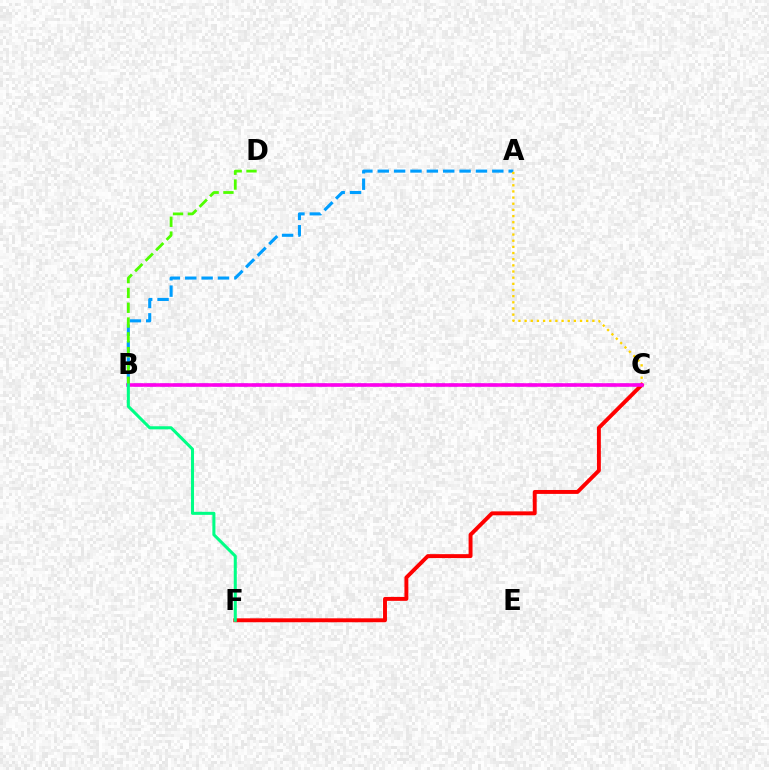{('B', 'C'): [{'color': '#3700ff', 'line_style': 'dashed', 'thickness': 1.78}, {'color': '#ff00ed', 'line_style': 'solid', 'thickness': 2.55}], ('A', 'B'): [{'color': '#009eff', 'line_style': 'dashed', 'thickness': 2.22}], ('A', 'C'): [{'color': '#ffd500', 'line_style': 'dotted', 'thickness': 1.67}], ('C', 'F'): [{'color': '#ff0000', 'line_style': 'solid', 'thickness': 2.82}], ('B', 'D'): [{'color': '#4fff00', 'line_style': 'dashed', 'thickness': 2.01}], ('B', 'F'): [{'color': '#00ff86', 'line_style': 'solid', 'thickness': 2.19}]}